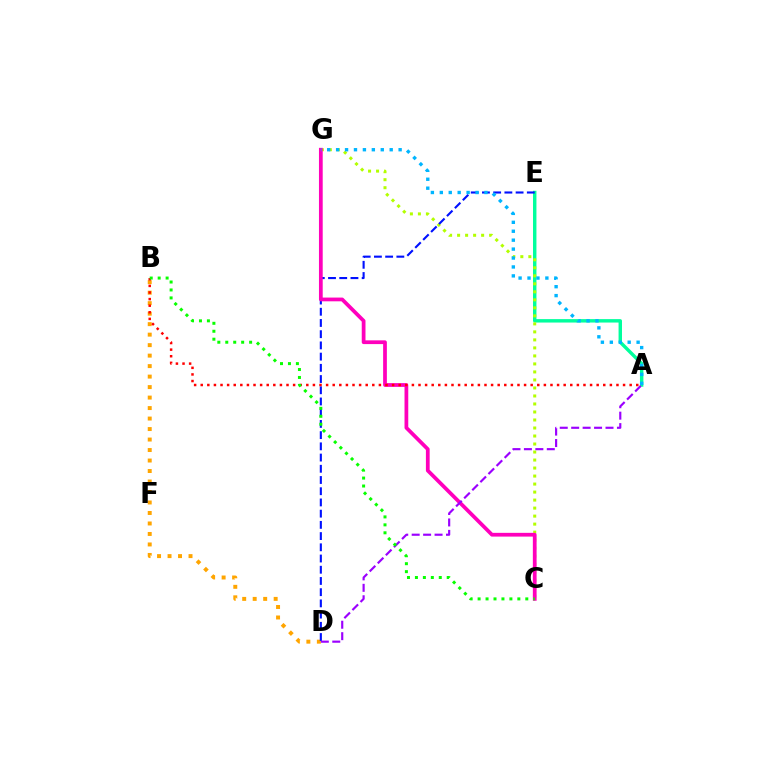{('B', 'D'): [{'color': '#ffa500', 'line_style': 'dotted', 'thickness': 2.85}], ('A', 'E'): [{'color': '#00ff9d', 'line_style': 'solid', 'thickness': 2.47}], ('C', 'G'): [{'color': '#b3ff00', 'line_style': 'dotted', 'thickness': 2.18}, {'color': '#ff00bd', 'line_style': 'solid', 'thickness': 2.7}], ('D', 'E'): [{'color': '#0010ff', 'line_style': 'dashed', 'thickness': 1.52}], ('A', 'G'): [{'color': '#00b5ff', 'line_style': 'dotted', 'thickness': 2.43}], ('A', 'B'): [{'color': '#ff0000', 'line_style': 'dotted', 'thickness': 1.79}], ('A', 'D'): [{'color': '#9b00ff', 'line_style': 'dashed', 'thickness': 1.55}], ('B', 'C'): [{'color': '#08ff00', 'line_style': 'dotted', 'thickness': 2.16}]}